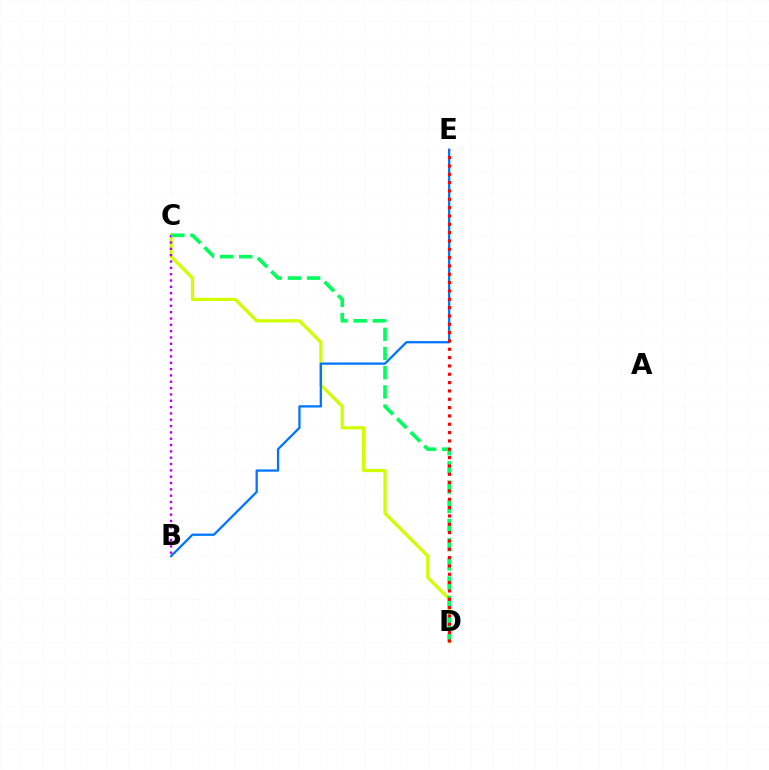{('C', 'D'): [{'color': '#d1ff00', 'line_style': 'solid', 'thickness': 2.33}, {'color': '#00ff5c', 'line_style': 'dashed', 'thickness': 2.61}], ('B', 'E'): [{'color': '#0074ff', 'line_style': 'solid', 'thickness': 1.63}], ('B', 'C'): [{'color': '#b900ff', 'line_style': 'dotted', 'thickness': 1.72}], ('D', 'E'): [{'color': '#ff0000', 'line_style': 'dotted', 'thickness': 2.26}]}